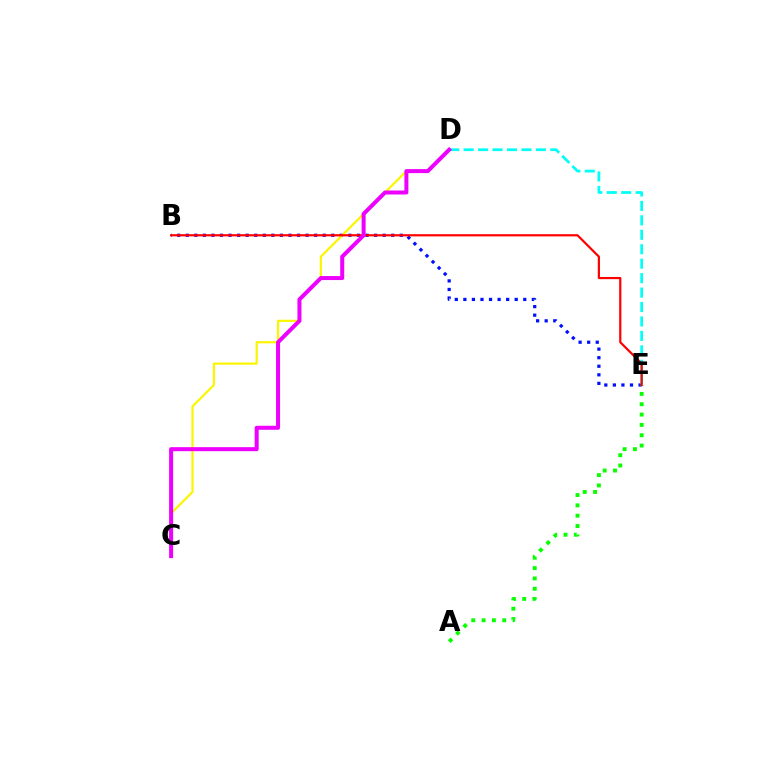{('B', 'E'): [{'color': '#0010ff', 'line_style': 'dotted', 'thickness': 2.33}, {'color': '#ff0000', 'line_style': 'solid', 'thickness': 1.58}], ('C', 'D'): [{'color': '#fcf500', 'line_style': 'solid', 'thickness': 1.58}, {'color': '#ee00ff', 'line_style': 'solid', 'thickness': 2.89}], ('A', 'E'): [{'color': '#08ff00', 'line_style': 'dotted', 'thickness': 2.81}], ('D', 'E'): [{'color': '#00fff6', 'line_style': 'dashed', 'thickness': 1.96}]}